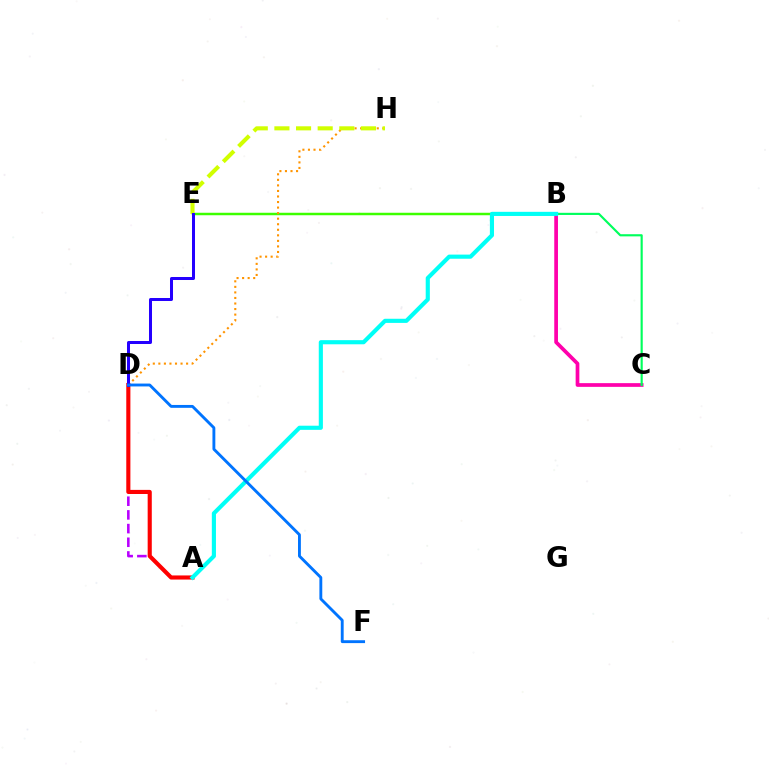{('B', 'E'): [{'color': '#3dff00', 'line_style': 'solid', 'thickness': 1.78}], ('D', 'H'): [{'color': '#ff9400', 'line_style': 'dotted', 'thickness': 1.51}], ('E', 'H'): [{'color': '#d1ff00', 'line_style': 'dashed', 'thickness': 2.94}], ('B', 'C'): [{'color': '#ff00ac', 'line_style': 'solid', 'thickness': 2.67}, {'color': '#00ff5c', 'line_style': 'solid', 'thickness': 1.55}], ('A', 'D'): [{'color': '#b900ff', 'line_style': 'dashed', 'thickness': 1.86}, {'color': '#ff0000', 'line_style': 'solid', 'thickness': 2.96}], ('D', 'E'): [{'color': '#2500ff', 'line_style': 'solid', 'thickness': 2.17}], ('A', 'B'): [{'color': '#00fff6', 'line_style': 'solid', 'thickness': 2.98}], ('D', 'F'): [{'color': '#0074ff', 'line_style': 'solid', 'thickness': 2.07}]}